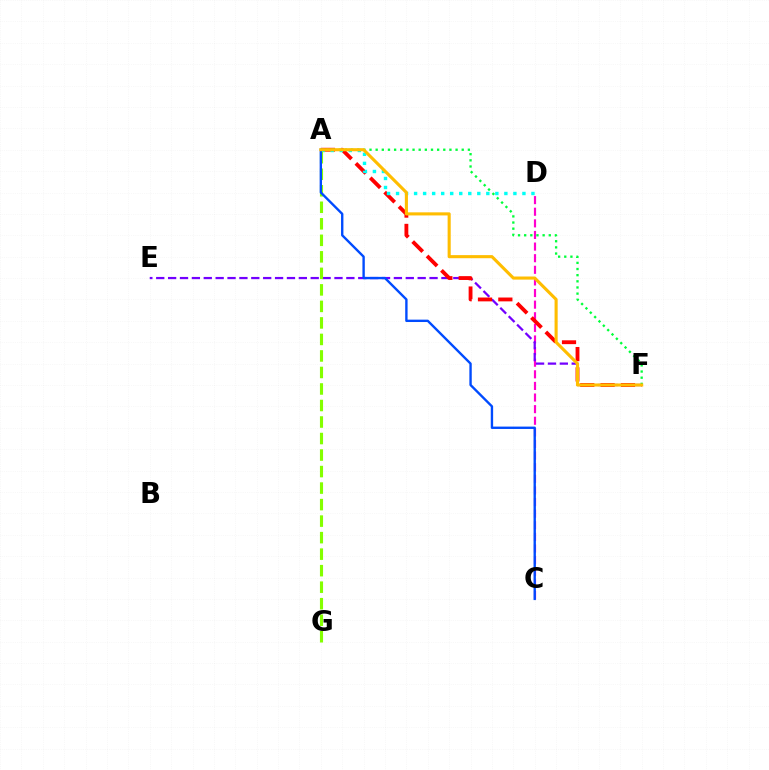{('C', 'D'): [{'color': '#ff00cf', 'line_style': 'dashed', 'thickness': 1.58}], ('E', 'F'): [{'color': '#7200ff', 'line_style': 'dashed', 'thickness': 1.61}], ('A', 'F'): [{'color': '#ff0000', 'line_style': 'dashed', 'thickness': 2.76}, {'color': '#00ff39', 'line_style': 'dotted', 'thickness': 1.67}, {'color': '#ffbd00', 'line_style': 'solid', 'thickness': 2.23}], ('A', 'D'): [{'color': '#00fff6', 'line_style': 'dotted', 'thickness': 2.45}], ('A', 'G'): [{'color': '#84ff00', 'line_style': 'dashed', 'thickness': 2.24}], ('A', 'C'): [{'color': '#004bff', 'line_style': 'solid', 'thickness': 1.71}]}